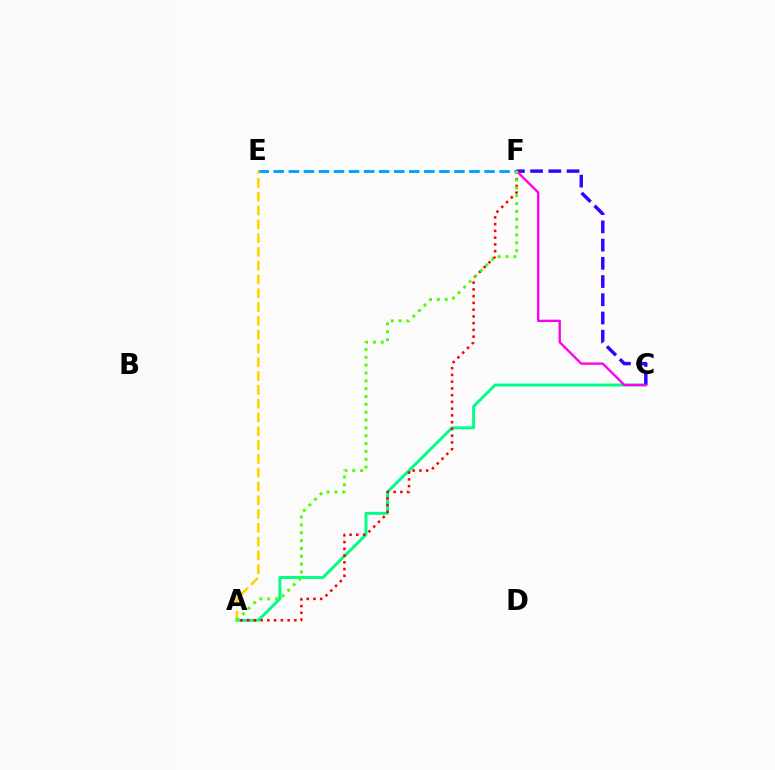{('A', 'C'): [{'color': '#00ff86', 'line_style': 'solid', 'thickness': 2.13}], ('C', 'F'): [{'color': '#3700ff', 'line_style': 'dashed', 'thickness': 2.48}, {'color': '#ff00ed', 'line_style': 'solid', 'thickness': 1.69}], ('A', 'F'): [{'color': '#ff0000', 'line_style': 'dotted', 'thickness': 1.83}, {'color': '#4fff00', 'line_style': 'dotted', 'thickness': 2.13}], ('E', 'F'): [{'color': '#009eff', 'line_style': 'dashed', 'thickness': 2.04}], ('A', 'E'): [{'color': '#ffd500', 'line_style': 'dashed', 'thickness': 1.87}]}